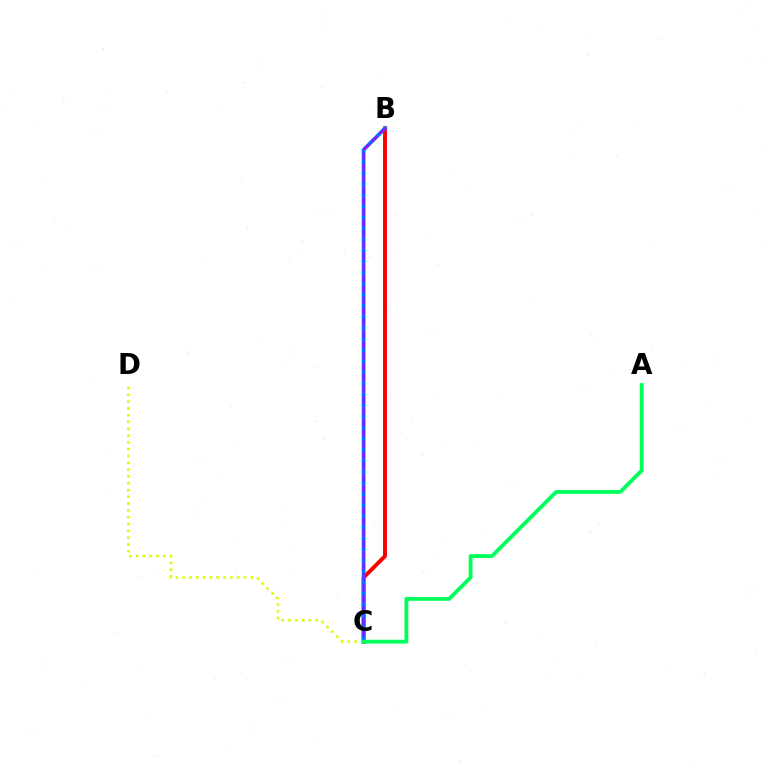{('B', 'C'): [{'color': '#ff0000', 'line_style': 'solid', 'thickness': 2.83}, {'color': '#0074ff', 'line_style': 'solid', 'thickness': 2.71}, {'color': '#b900ff', 'line_style': 'dashed', 'thickness': 1.5}], ('C', 'D'): [{'color': '#d1ff00', 'line_style': 'dotted', 'thickness': 1.85}], ('A', 'C'): [{'color': '#00ff5c', 'line_style': 'solid', 'thickness': 2.76}]}